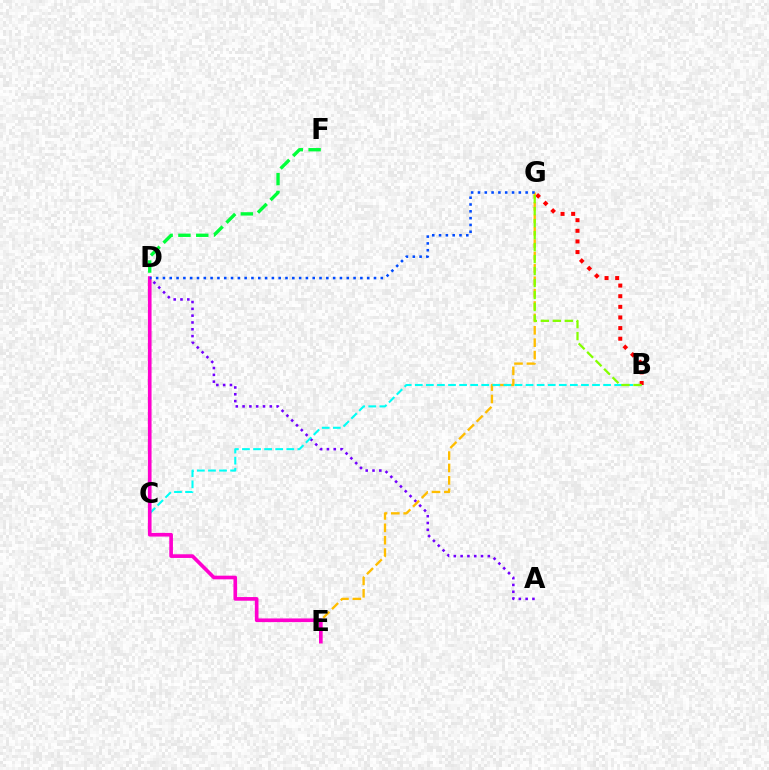{('A', 'D'): [{'color': '#7200ff', 'line_style': 'dotted', 'thickness': 1.85}], ('E', 'G'): [{'color': '#ffbd00', 'line_style': 'dashed', 'thickness': 1.68}], ('B', 'C'): [{'color': '#00fff6', 'line_style': 'dashed', 'thickness': 1.5}], ('B', 'G'): [{'color': '#ff0000', 'line_style': 'dotted', 'thickness': 2.89}, {'color': '#84ff00', 'line_style': 'dashed', 'thickness': 1.63}], ('D', 'E'): [{'color': '#ff00cf', 'line_style': 'solid', 'thickness': 2.64}], ('D', 'F'): [{'color': '#00ff39', 'line_style': 'dashed', 'thickness': 2.42}], ('D', 'G'): [{'color': '#004bff', 'line_style': 'dotted', 'thickness': 1.85}]}